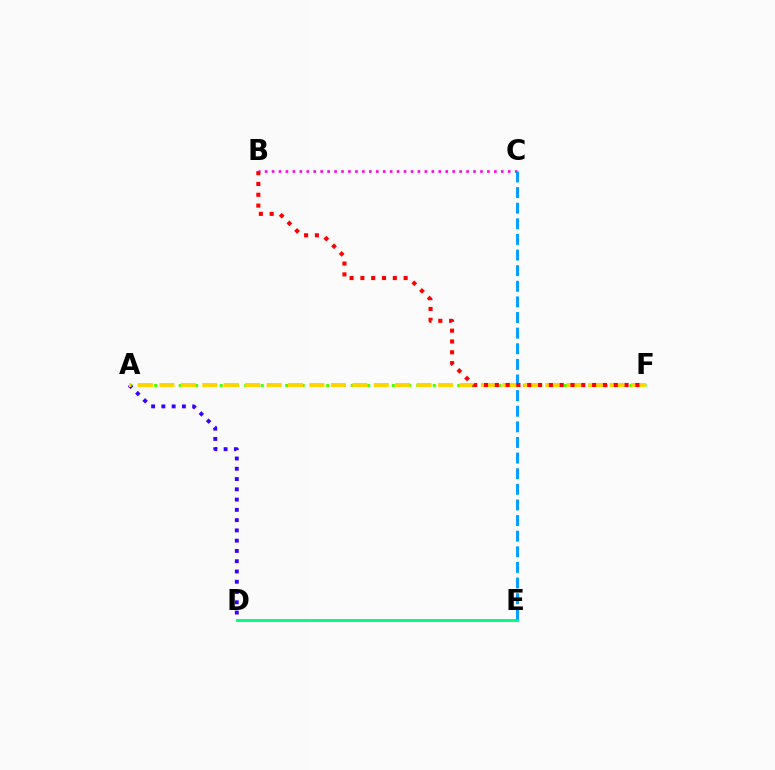{('A', 'F'): [{'color': '#4fff00', 'line_style': 'dotted', 'thickness': 2.23}, {'color': '#ffd500', 'line_style': 'dashed', 'thickness': 2.91}], ('A', 'D'): [{'color': '#3700ff', 'line_style': 'dotted', 'thickness': 2.79}], ('B', 'C'): [{'color': '#ff00ed', 'line_style': 'dotted', 'thickness': 1.89}], ('D', 'E'): [{'color': '#00ff86', 'line_style': 'solid', 'thickness': 2.14}], ('C', 'E'): [{'color': '#009eff', 'line_style': 'dashed', 'thickness': 2.12}], ('B', 'F'): [{'color': '#ff0000', 'line_style': 'dotted', 'thickness': 2.94}]}